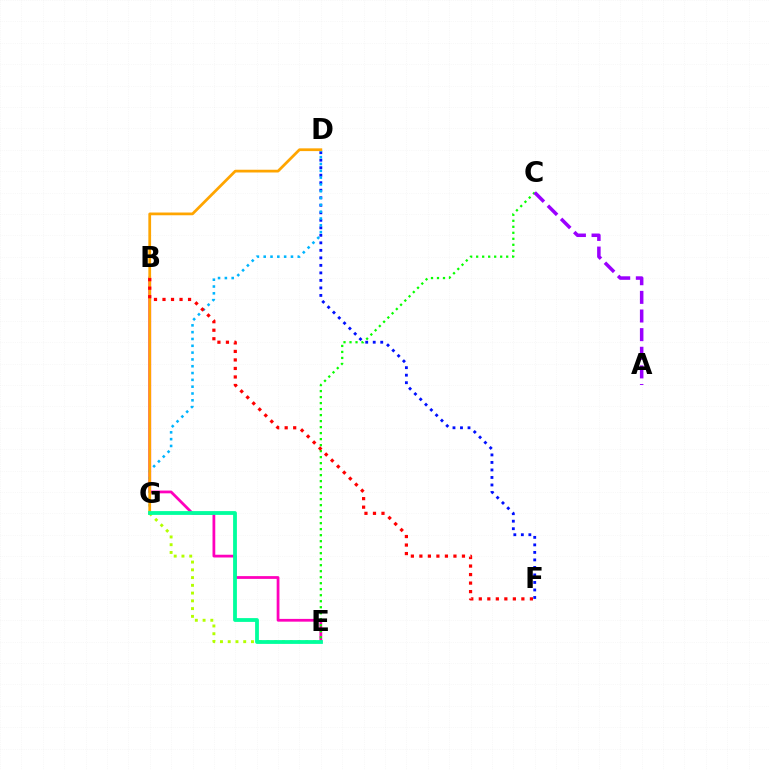{('B', 'E'): [{'color': '#ff00bd', 'line_style': 'solid', 'thickness': 1.99}], ('E', 'G'): [{'color': '#b3ff00', 'line_style': 'dotted', 'thickness': 2.11}, {'color': '#00ff9d', 'line_style': 'solid', 'thickness': 2.73}], ('D', 'F'): [{'color': '#0010ff', 'line_style': 'dotted', 'thickness': 2.04}], ('D', 'G'): [{'color': '#00b5ff', 'line_style': 'dotted', 'thickness': 1.85}, {'color': '#ffa500', 'line_style': 'solid', 'thickness': 1.98}], ('C', 'E'): [{'color': '#08ff00', 'line_style': 'dotted', 'thickness': 1.63}], ('B', 'F'): [{'color': '#ff0000', 'line_style': 'dotted', 'thickness': 2.31}], ('A', 'C'): [{'color': '#9b00ff', 'line_style': 'dashed', 'thickness': 2.53}]}